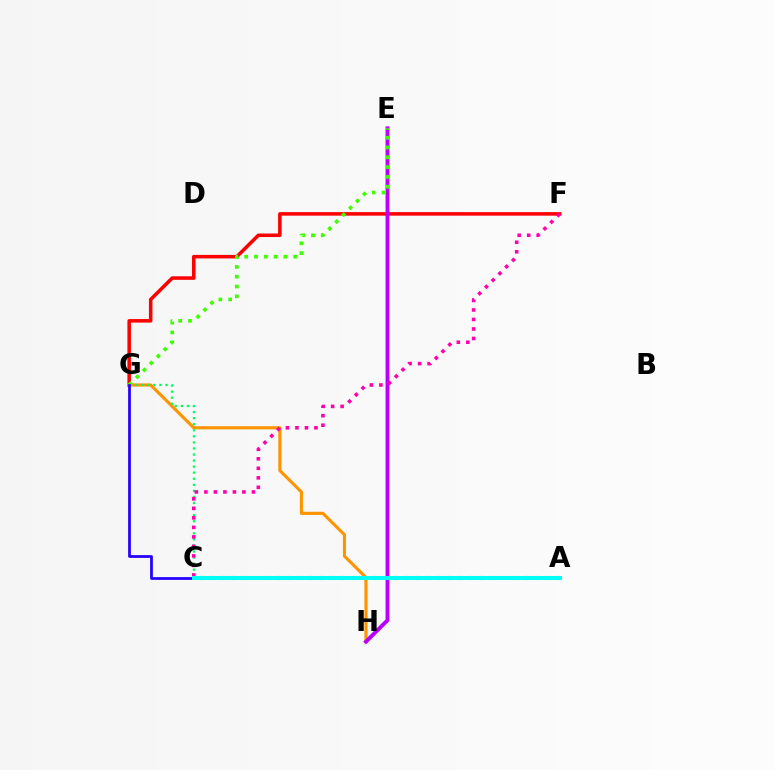{('F', 'G'): [{'color': '#ff0000', 'line_style': 'solid', 'thickness': 2.54}], ('G', 'H'): [{'color': '#ff9400', 'line_style': 'solid', 'thickness': 2.25}], ('A', 'C'): [{'color': '#d1ff00', 'line_style': 'dotted', 'thickness': 2.61}, {'color': '#0074ff', 'line_style': 'dotted', 'thickness': 2.93}, {'color': '#00fff6', 'line_style': 'solid', 'thickness': 2.89}], ('C', 'G'): [{'color': '#00ff5c', 'line_style': 'dotted', 'thickness': 1.65}, {'color': '#2500ff', 'line_style': 'solid', 'thickness': 1.98}], ('E', 'H'): [{'color': '#b900ff', 'line_style': 'solid', 'thickness': 2.81}], ('E', 'G'): [{'color': '#3dff00', 'line_style': 'dotted', 'thickness': 2.66}], ('C', 'F'): [{'color': '#ff00ac', 'line_style': 'dotted', 'thickness': 2.58}]}